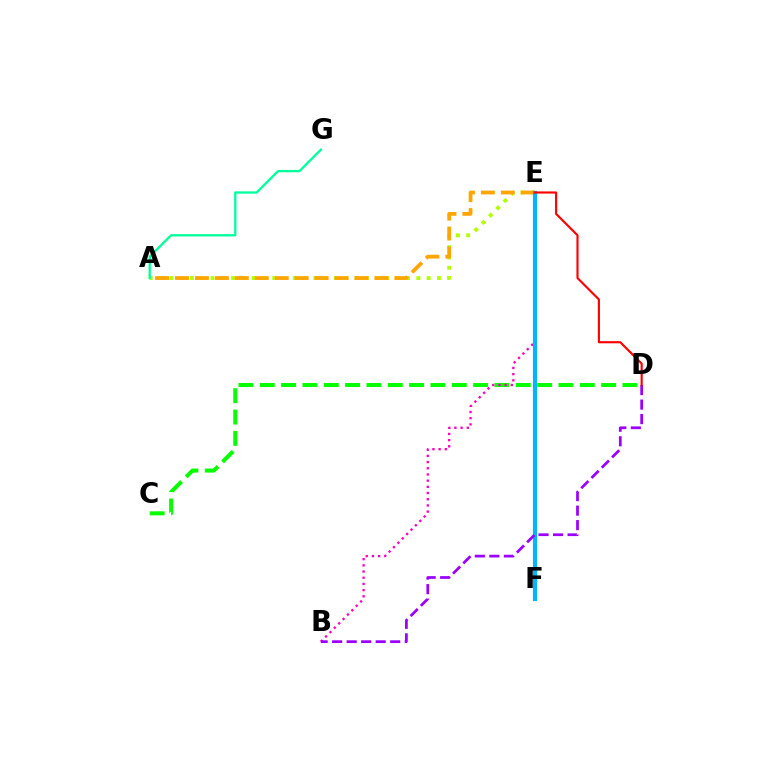{('E', 'F'): [{'color': '#0010ff', 'line_style': 'solid', 'thickness': 2.89}, {'color': '#00b5ff', 'line_style': 'solid', 'thickness': 2.99}], ('A', 'E'): [{'color': '#b3ff00', 'line_style': 'dotted', 'thickness': 2.8}, {'color': '#ffa500', 'line_style': 'dashed', 'thickness': 2.71}], ('C', 'D'): [{'color': '#08ff00', 'line_style': 'dashed', 'thickness': 2.9}], ('B', 'E'): [{'color': '#ff00bd', 'line_style': 'dotted', 'thickness': 1.68}], ('A', 'G'): [{'color': '#00ff9d', 'line_style': 'solid', 'thickness': 1.66}], ('B', 'D'): [{'color': '#9b00ff', 'line_style': 'dashed', 'thickness': 1.97}], ('D', 'E'): [{'color': '#ff0000', 'line_style': 'solid', 'thickness': 1.55}]}